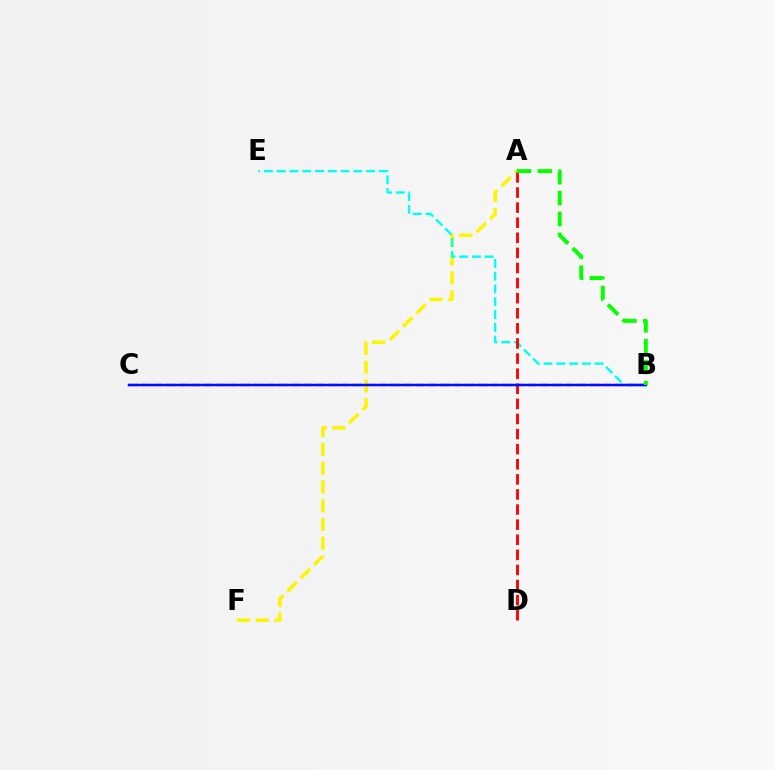{('A', 'F'): [{'color': '#fcf500', 'line_style': 'dashed', 'thickness': 2.55}], ('B', 'E'): [{'color': '#00fff6', 'line_style': 'dashed', 'thickness': 1.73}], ('A', 'D'): [{'color': '#ff0000', 'line_style': 'dashed', 'thickness': 2.05}], ('B', 'C'): [{'color': '#ee00ff', 'line_style': 'dashed', 'thickness': 1.69}, {'color': '#0010ff', 'line_style': 'solid', 'thickness': 1.79}], ('A', 'B'): [{'color': '#08ff00', 'line_style': 'dashed', 'thickness': 2.84}]}